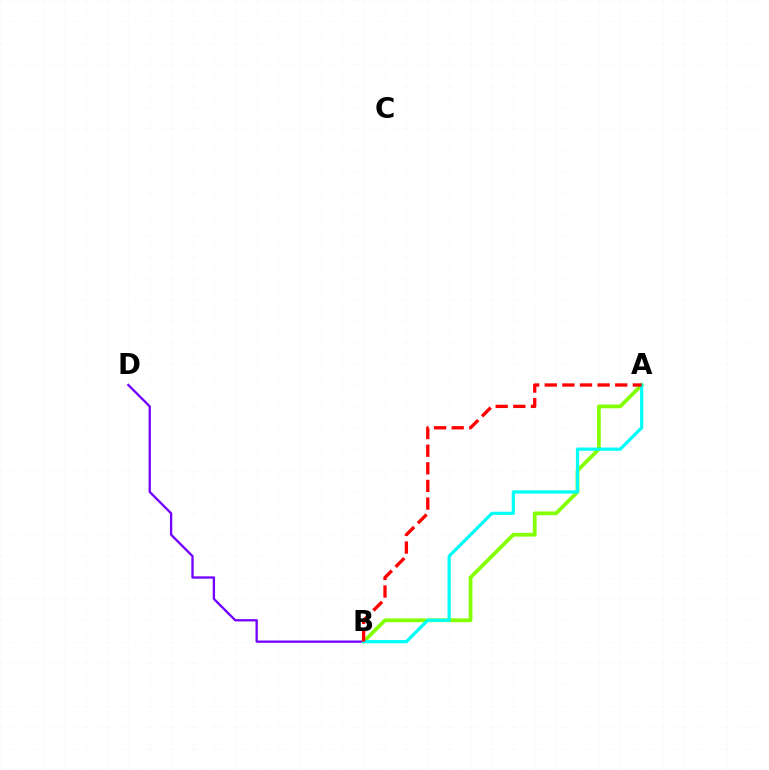{('A', 'B'): [{'color': '#84ff00', 'line_style': 'solid', 'thickness': 2.69}, {'color': '#00fff6', 'line_style': 'solid', 'thickness': 2.32}, {'color': '#ff0000', 'line_style': 'dashed', 'thickness': 2.39}], ('B', 'D'): [{'color': '#7200ff', 'line_style': 'solid', 'thickness': 1.66}]}